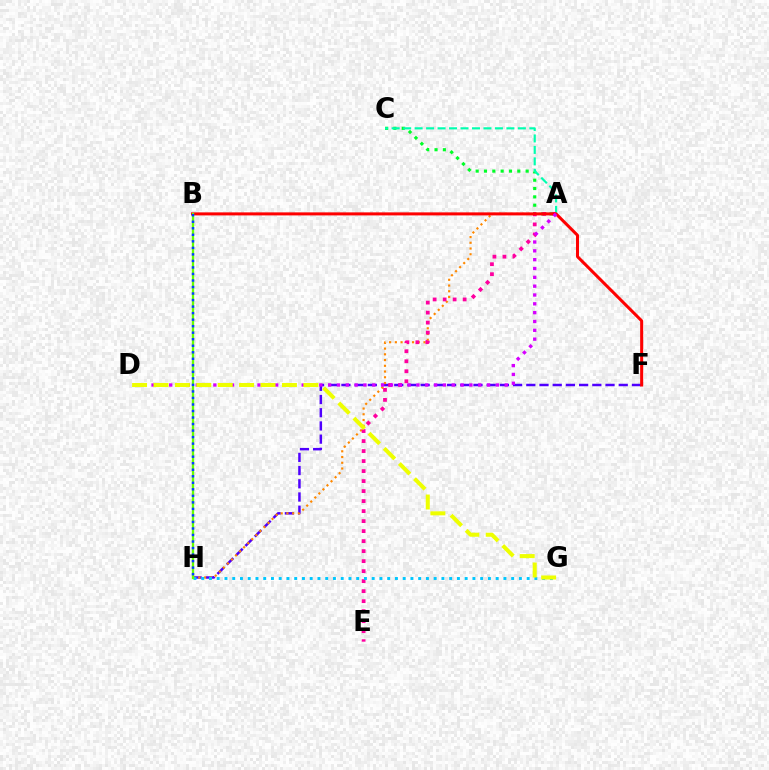{('F', 'H'): [{'color': '#4f00ff', 'line_style': 'dashed', 'thickness': 1.79}], ('A', 'C'): [{'color': '#00ff27', 'line_style': 'dotted', 'thickness': 2.26}, {'color': '#00ffaf', 'line_style': 'dashed', 'thickness': 1.56}], ('A', 'H'): [{'color': '#ff8800', 'line_style': 'dotted', 'thickness': 1.56}], ('A', 'E'): [{'color': '#ff00a0', 'line_style': 'dotted', 'thickness': 2.72}], ('G', 'H'): [{'color': '#00c7ff', 'line_style': 'dotted', 'thickness': 2.11}], ('B', 'F'): [{'color': '#ff0000', 'line_style': 'solid', 'thickness': 2.18}], ('A', 'D'): [{'color': '#d600ff', 'line_style': 'dotted', 'thickness': 2.4}], ('B', 'H'): [{'color': '#66ff00', 'line_style': 'solid', 'thickness': 1.67}, {'color': '#003fff', 'line_style': 'dotted', 'thickness': 1.77}], ('D', 'G'): [{'color': '#eeff00', 'line_style': 'dashed', 'thickness': 2.91}]}